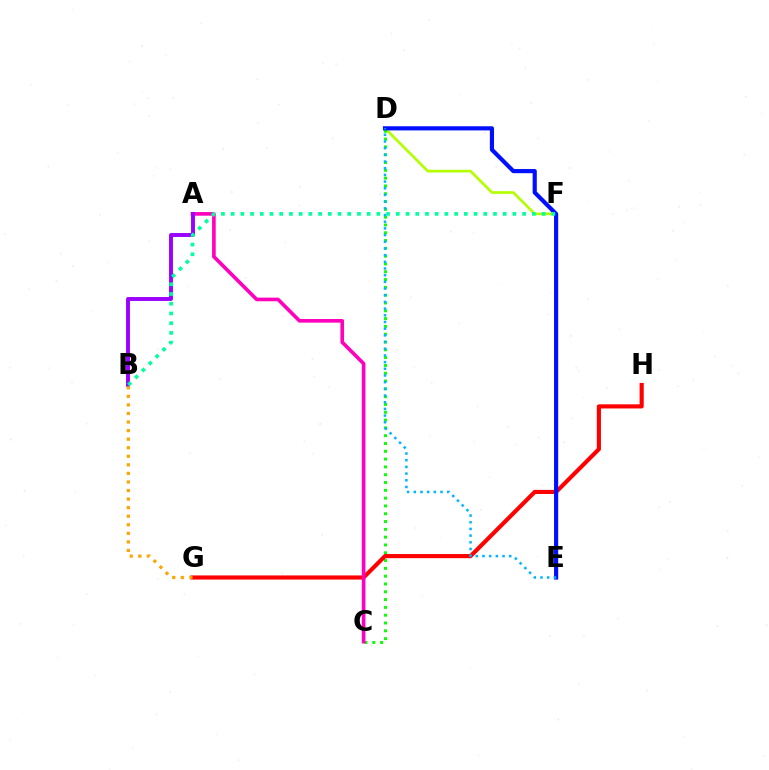{('D', 'E'): [{'color': '#b3ff00', 'line_style': 'solid', 'thickness': 1.92}, {'color': '#0010ff', 'line_style': 'solid', 'thickness': 2.99}, {'color': '#00b5ff', 'line_style': 'dotted', 'thickness': 1.82}], ('C', 'D'): [{'color': '#08ff00', 'line_style': 'dotted', 'thickness': 2.12}], ('G', 'H'): [{'color': '#ff0000', 'line_style': 'solid', 'thickness': 2.98}], ('A', 'C'): [{'color': '#ff00bd', 'line_style': 'solid', 'thickness': 2.61}], ('A', 'B'): [{'color': '#9b00ff', 'line_style': 'solid', 'thickness': 2.81}], ('B', 'F'): [{'color': '#00ff9d', 'line_style': 'dotted', 'thickness': 2.64}], ('B', 'G'): [{'color': '#ffa500', 'line_style': 'dotted', 'thickness': 2.33}]}